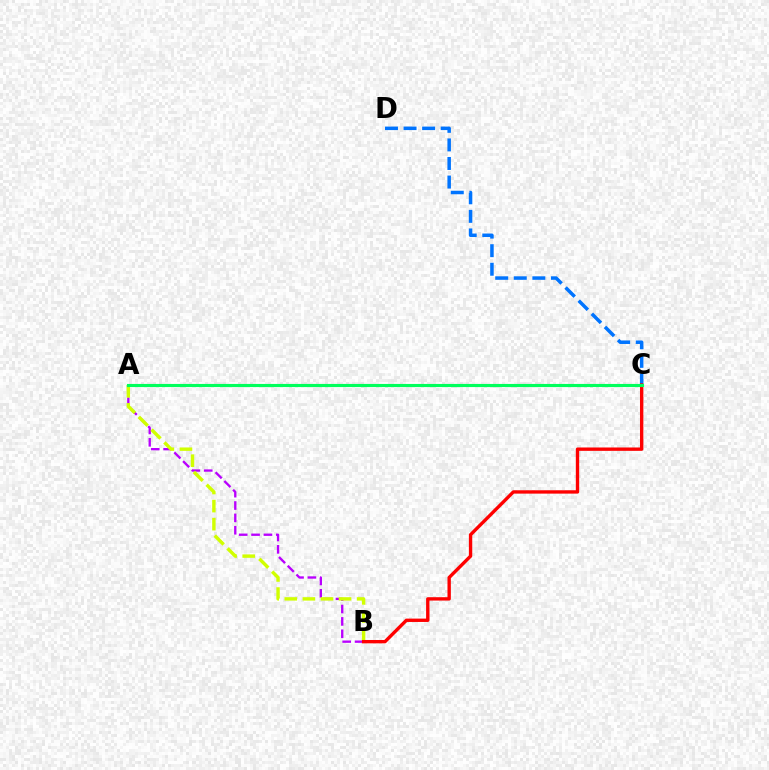{('A', 'B'): [{'color': '#b900ff', 'line_style': 'dashed', 'thickness': 1.68}, {'color': '#d1ff00', 'line_style': 'dashed', 'thickness': 2.46}], ('C', 'D'): [{'color': '#0074ff', 'line_style': 'dashed', 'thickness': 2.52}], ('B', 'C'): [{'color': '#ff0000', 'line_style': 'solid', 'thickness': 2.42}], ('A', 'C'): [{'color': '#00ff5c', 'line_style': 'solid', 'thickness': 2.26}]}